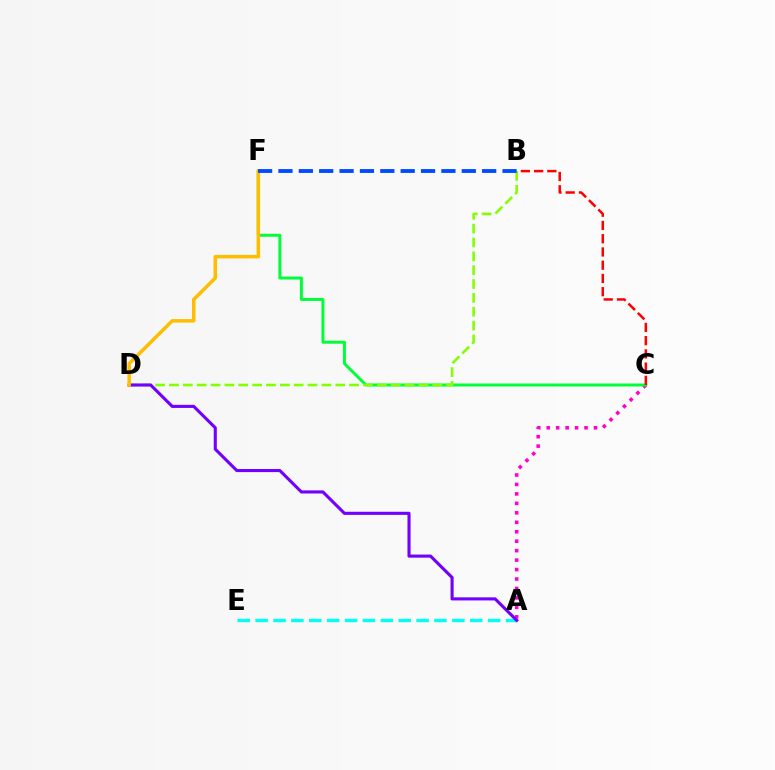{('A', 'E'): [{'color': '#00fff6', 'line_style': 'dashed', 'thickness': 2.43}], ('A', 'C'): [{'color': '#ff00cf', 'line_style': 'dotted', 'thickness': 2.57}], ('C', 'F'): [{'color': '#00ff39', 'line_style': 'solid', 'thickness': 2.14}], ('B', 'D'): [{'color': '#84ff00', 'line_style': 'dashed', 'thickness': 1.88}], ('A', 'D'): [{'color': '#7200ff', 'line_style': 'solid', 'thickness': 2.23}], ('B', 'C'): [{'color': '#ff0000', 'line_style': 'dashed', 'thickness': 1.8}], ('D', 'F'): [{'color': '#ffbd00', 'line_style': 'solid', 'thickness': 2.52}], ('B', 'F'): [{'color': '#004bff', 'line_style': 'dashed', 'thickness': 2.77}]}